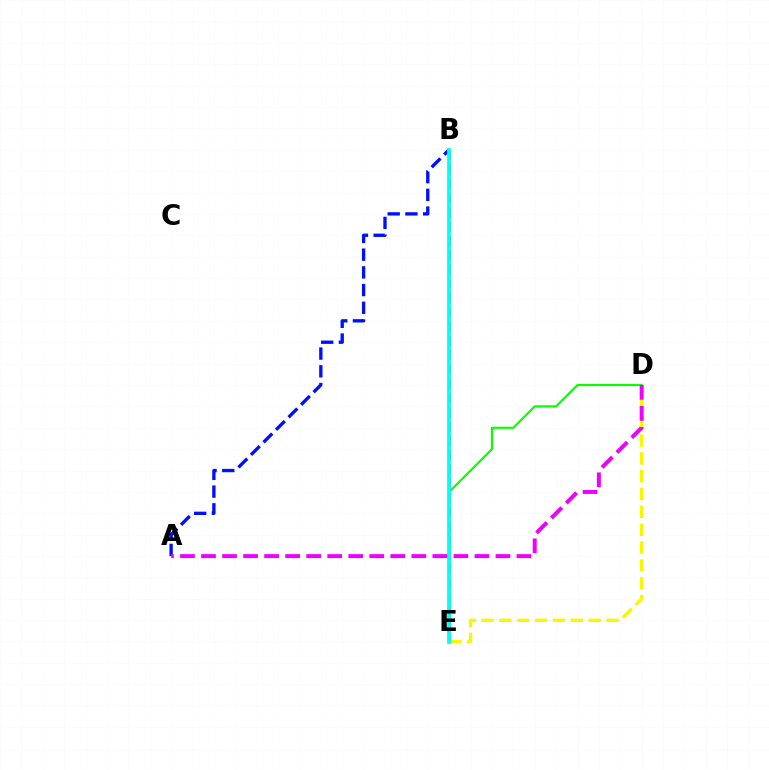{('A', 'B'): [{'color': '#0010ff', 'line_style': 'dashed', 'thickness': 2.41}], ('B', 'E'): [{'color': '#ff0000', 'line_style': 'dashed', 'thickness': 1.94}, {'color': '#00fff6', 'line_style': 'solid', 'thickness': 2.72}], ('D', 'E'): [{'color': '#fcf500', 'line_style': 'dashed', 'thickness': 2.43}, {'color': '#08ff00', 'line_style': 'solid', 'thickness': 1.55}], ('A', 'D'): [{'color': '#ee00ff', 'line_style': 'dashed', 'thickness': 2.86}]}